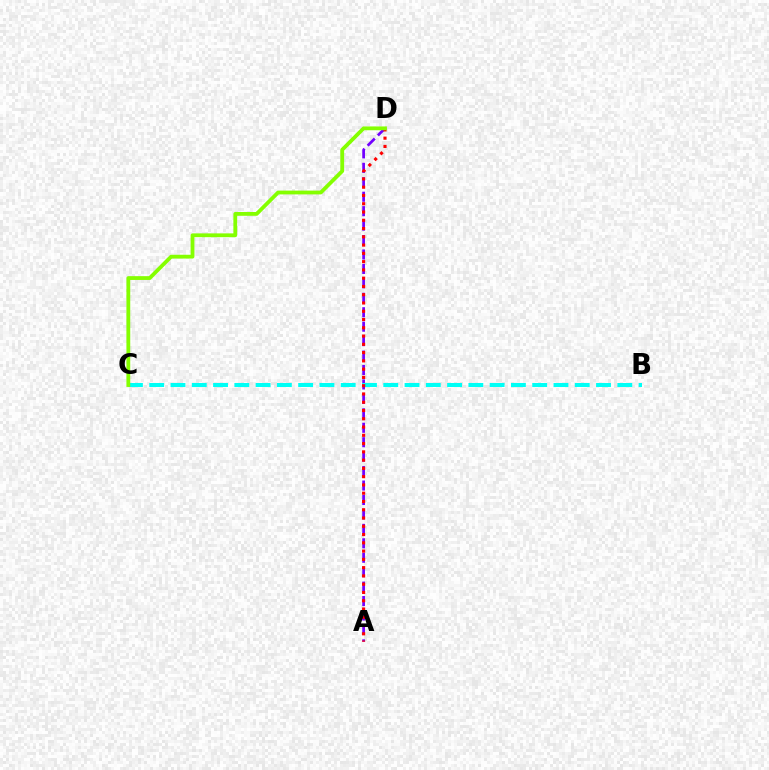{('A', 'D'): [{'color': '#7200ff', 'line_style': 'dashed', 'thickness': 1.96}, {'color': '#ff0000', 'line_style': 'dotted', 'thickness': 2.25}], ('B', 'C'): [{'color': '#00fff6', 'line_style': 'dashed', 'thickness': 2.89}], ('C', 'D'): [{'color': '#84ff00', 'line_style': 'solid', 'thickness': 2.74}]}